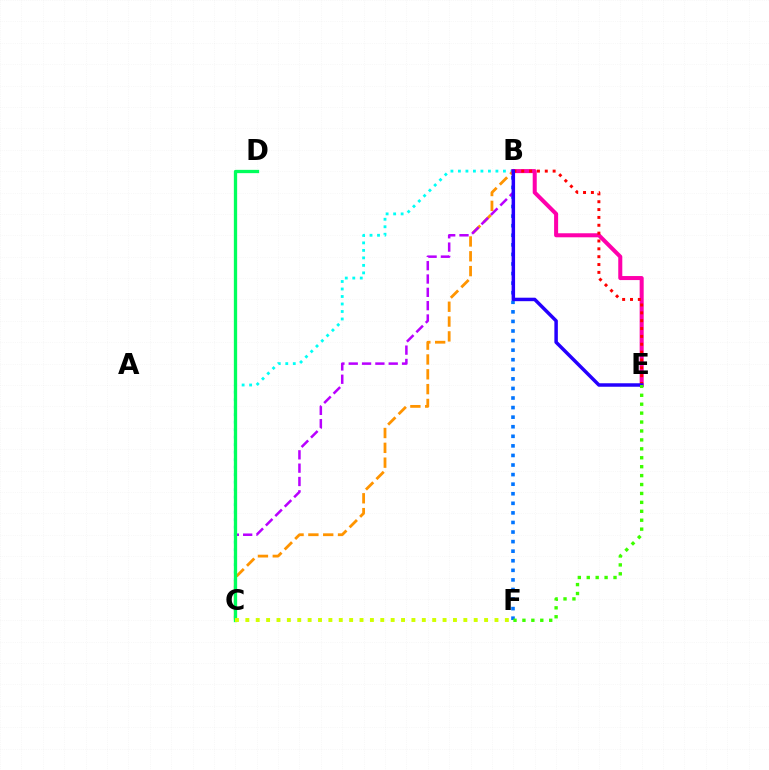{('B', 'C'): [{'color': '#00fff6', 'line_style': 'dotted', 'thickness': 2.04}, {'color': '#ff9400', 'line_style': 'dashed', 'thickness': 2.01}, {'color': '#b900ff', 'line_style': 'dashed', 'thickness': 1.81}], ('B', 'F'): [{'color': '#0074ff', 'line_style': 'dotted', 'thickness': 2.6}], ('B', 'E'): [{'color': '#ff00ac', 'line_style': 'solid', 'thickness': 2.9}, {'color': '#ff0000', 'line_style': 'dotted', 'thickness': 2.13}, {'color': '#2500ff', 'line_style': 'solid', 'thickness': 2.51}], ('C', 'D'): [{'color': '#00ff5c', 'line_style': 'solid', 'thickness': 2.38}], ('C', 'F'): [{'color': '#d1ff00', 'line_style': 'dotted', 'thickness': 2.82}], ('E', 'F'): [{'color': '#3dff00', 'line_style': 'dotted', 'thickness': 2.42}]}